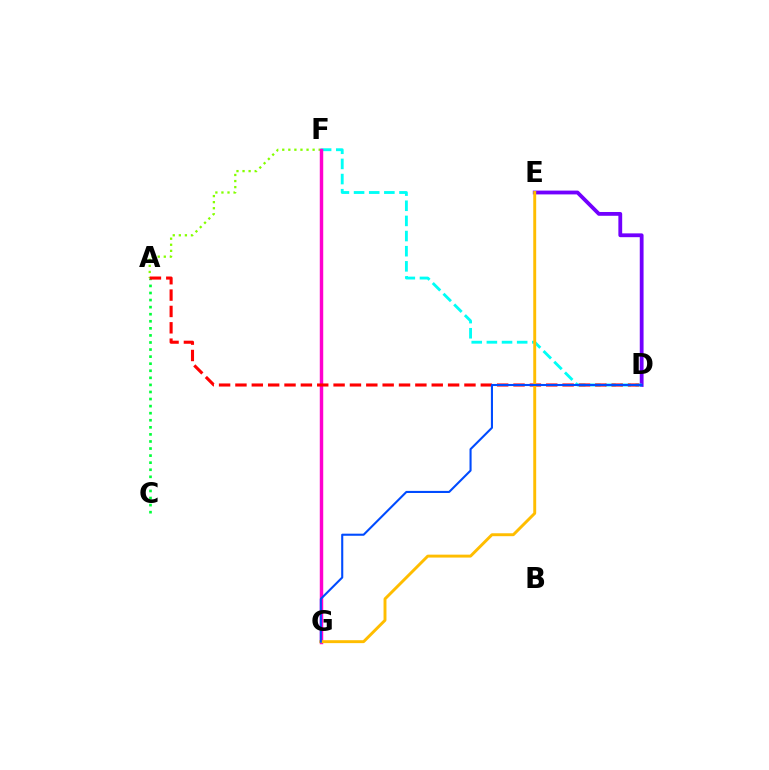{('A', 'F'): [{'color': '#84ff00', 'line_style': 'dotted', 'thickness': 1.65}], ('A', 'C'): [{'color': '#00ff39', 'line_style': 'dotted', 'thickness': 1.92}], ('D', 'E'): [{'color': '#7200ff', 'line_style': 'solid', 'thickness': 2.74}], ('D', 'F'): [{'color': '#00fff6', 'line_style': 'dashed', 'thickness': 2.06}], ('F', 'G'): [{'color': '#ff00cf', 'line_style': 'solid', 'thickness': 2.48}], ('A', 'D'): [{'color': '#ff0000', 'line_style': 'dashed', 'thickness': 2.22}], ('E', 'G'): [{'color': '#ffbd00', 'line_style': 'solid', 'thickness': 2.11}], ('D', 'G'): [{'color': '#004bff', 'line_style': 'solid', 'thickness': 1.51}]}